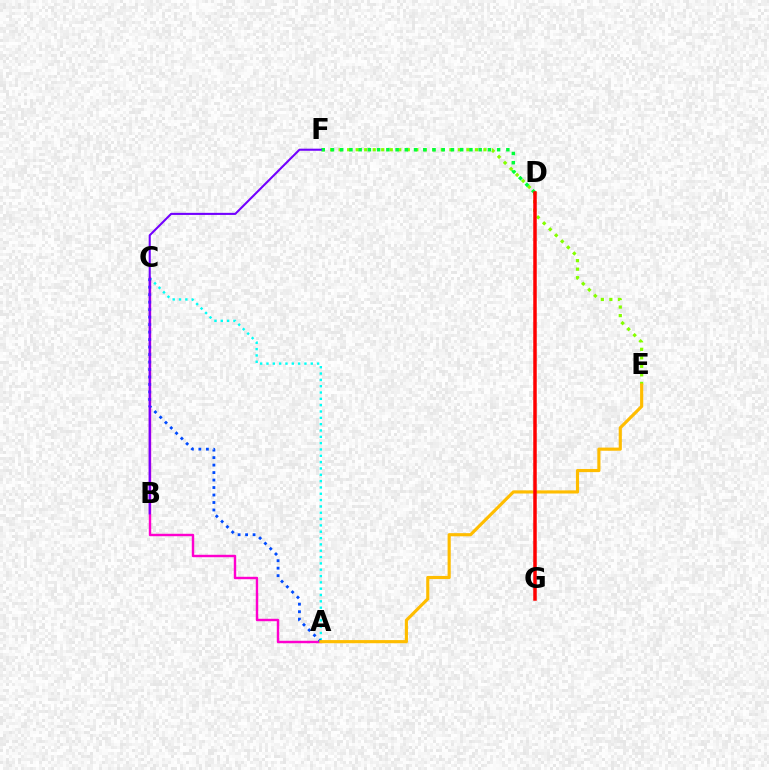{('A', 'C'): [{'color': '#00fff6', 'line_style': 'dotted', 'thickness': 1.72}, {'color': '#ff00cf', 'line_style': 'solid', 'thickness': 1.75}, {'color': '#004bff', 'line_style': 'dotted', 'thickness': 2.03}], ('E', 'F'): [{'color': '#84ff00', 'line_style': 'dotted', 'thickness': 2.31}], ('A', 'E'): [{'color': '#ffbd00', 'line_style': 'solid', 'thickness': 2.26}], ('D', 'F'): [{'color': '#00ff39', 'line_style': 'dotted', 'thickness': 2.51}], ('B', 'F'): [{'color': '#7200ff', 'line_style': 'solid', 'thickness': 1.5}], ('D', 'G'): [{'color': '#ff0000', 'line_style': 'solid', 'thickness': 2.52}]}